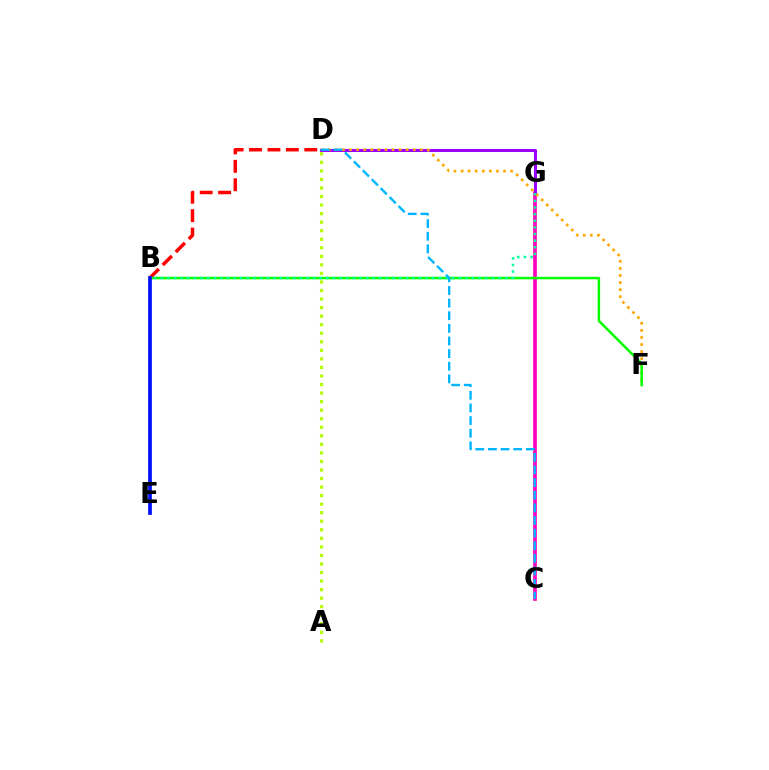{('C', 'G'): [{'color': '#ff00bd', 'line_style': 'solid', 'thickness': 2.63}], ('D', 'G'): [{'color': '#9b00ff', 'line_style': 'solid', 'thickness': 2.18}], ('D', 'F'): [{'color': '#ffa500', 'line_style': 'dotted', 'thickness': 1.92}], ('B', 'D'): [{'color': '#ff0000', 'line_style': 'dashed', 'thickness': 2.5}], ('B', 'F'): [{'color': '#08ff00', 'line_style': 'solid', 'thickness': 1.81}], ('B', 'G'): [{'color': '#00ff9d', 'line_style': 'dotted', 'thickness': 1.8}], ('A', 'D'): [{'color': '#b3ff00', 'line_style': 'dotted', 'thickness': 2.32}], ('B', 'E'): [{'color': '#0010ff', 'line_style': 'solid', 'thickness': 2.68}], ('C', 'D'): [{'color': '#00b5ff', 'line_style': 'dashed', 'thickness': 1.71}]}